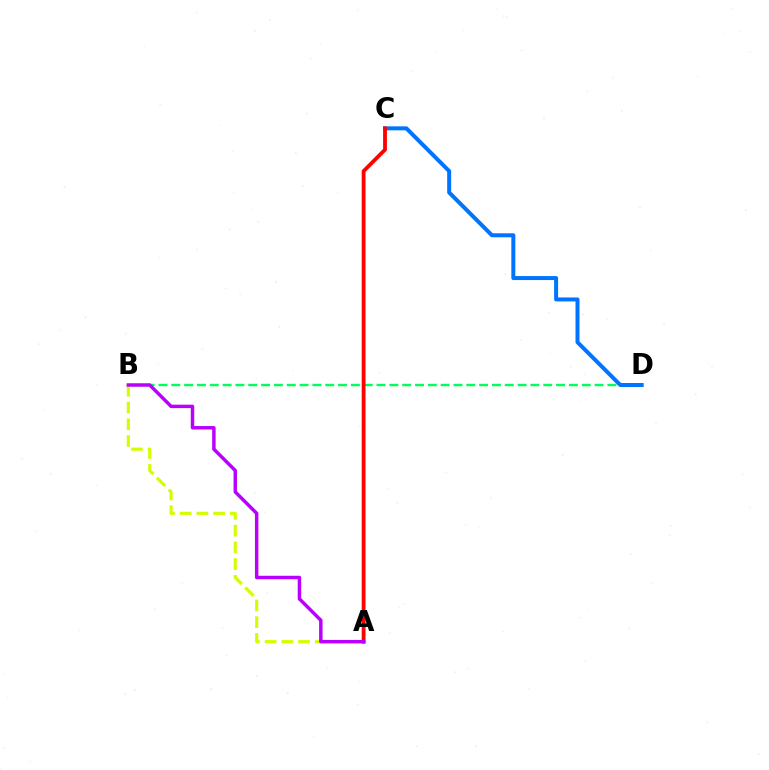{('A', 'B'): [{'color': '#d1ff00', 'line_style': 'dashed', 'thickness': 2.27}, {'color': '#b900ff', 'line_style': 'solid', 'thickness': 2.49}], ('B', 'D'): [{'color': '#00ff5c', 'line_style': 'dashed', 'thickness': 1.74}], ('C', 'D'): [{'color': '#0074ff', 'line_style': 'solid', 'thickness': 2.87}], ('A', 'C'): [{'color': '#ff0000', 'line_style': 'solid', 'thickness': 2.74}]}